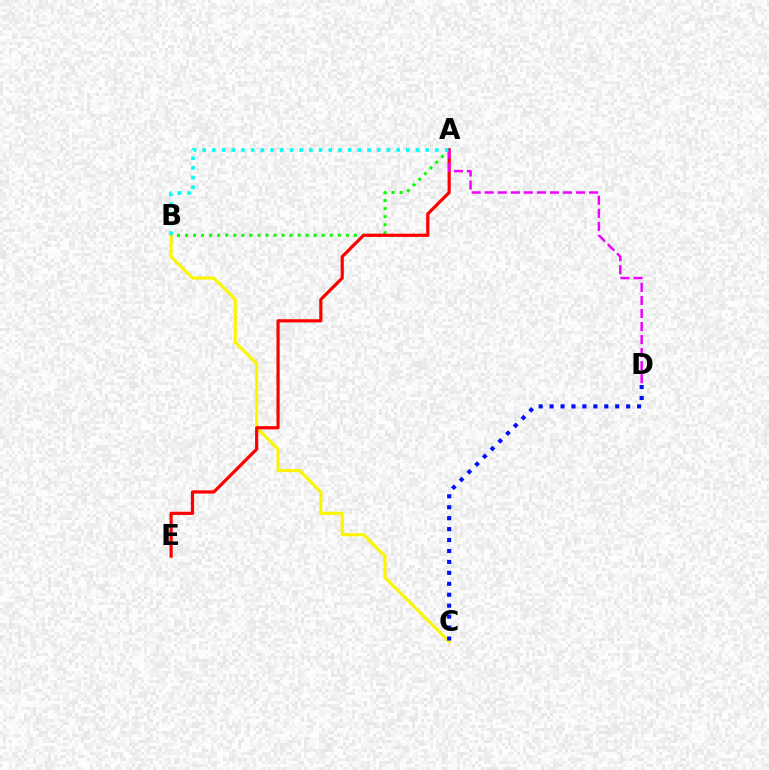{('B', 'C'): [{'color': '#fcf500', 'line_style': 'solid', 'thickness': 2.25}], ('A', 'B'): [{'color': '#08ff00', 'line_style': 'dotted', 'thickness': 2.18}, {'color': '#00fff6', 'line_style': 'dotted', 'thickness': 2.63}], ('A', 'E'): [{'color': '#ff0000', 'line_style': 'solid', 'thickness': 2.3}], ('A', 'D'): [{'color': '#ee00ff', 'line_style': 'dashed', 'thickness': 1.77}], ('C', 'D'): [{'color': '#0010ff', 'line_style': 'dotted', 'thickness': 2.97}]}